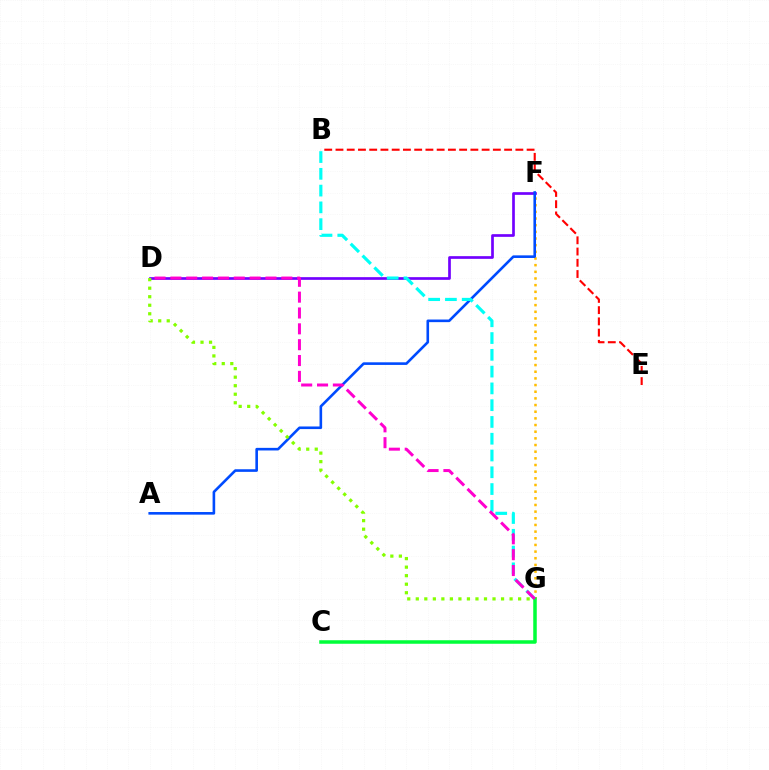{('F', 'G'): [{'color': '#ffbd00', 'line_style': 'dotted', 'thickness': 1.81}], ('D', 'F'): [{'color': '#7200ff', 'line_style': 'solid', 'thickness': 1.93}], ('A', 'F'): [{'color': '#004bff', 'line_style': 'solid', 'thickness': 1.88}], ('B', 'G'): [{'color': '#00fff6', 'line_style': 'dashed', 'thickness': 2.28}], ('B', 'E'): [{'color': '#ff0000', 'line_style': 'dashed', 'thickness': 1.53}], ('D', 'G'): [{'color': '#84ff00', 'line_style': 'dotted', 'thickness': 2.32}, {'color': '#ff00cf', 'line_style': 'dashed', 'thickness': 2.15}], ('C', 'G'): [{'color': '#00ff39', 'line_style': 'solid', 'thickness': 2.53}]}